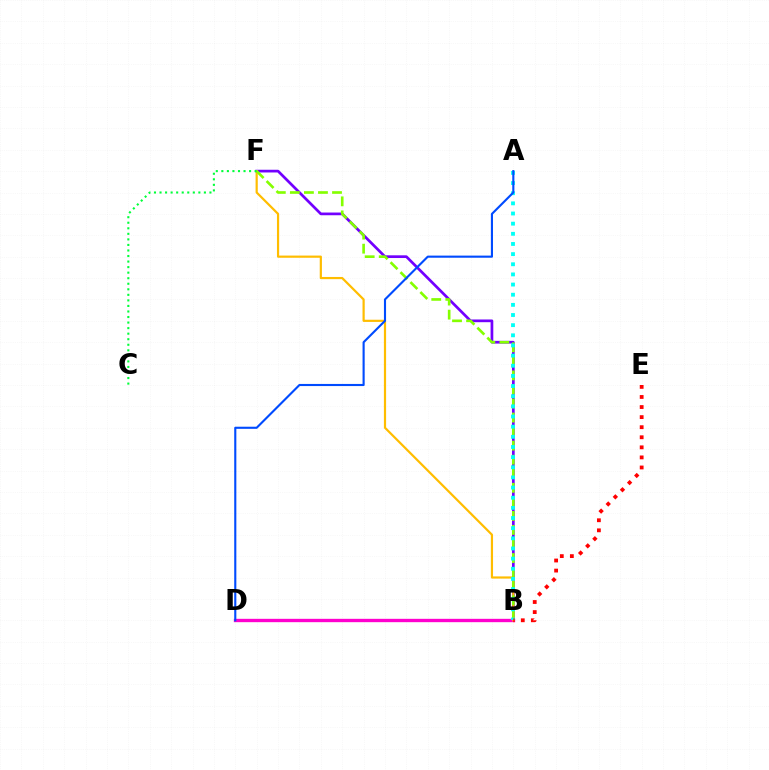{('B', 'F'): [{'color': '#7200ff', 'line_style': 'solid', 'thickness': 1.95}, {'color': '#ffbd00', 'line_style': 'solid', 'thickness': 1.58}, {'color': '#84ff00', 'line_style': 'dashed', 'thickness': 1.91}], ('B', 'D'): [{'color': '#ff00cf', 'line_style': 'solid', 'thickness': 2.41}], ('A', 'B'): [{'color': '#00fff6', 'line_style': 'dotted', 'thickness': 2.76}], ('B', 'E'): [{'color': '#ff0000', 'line_style': 'dotted', 'thickness': 2.74}], ('C', 'F'): [{'color': '#00ff39', 'line_style': 'dotted', 'thickness': 1.51}], ('A', 'D'): [{'color': '#004bff', 'line_style': 'solid', 'thickness': 1.53}]}